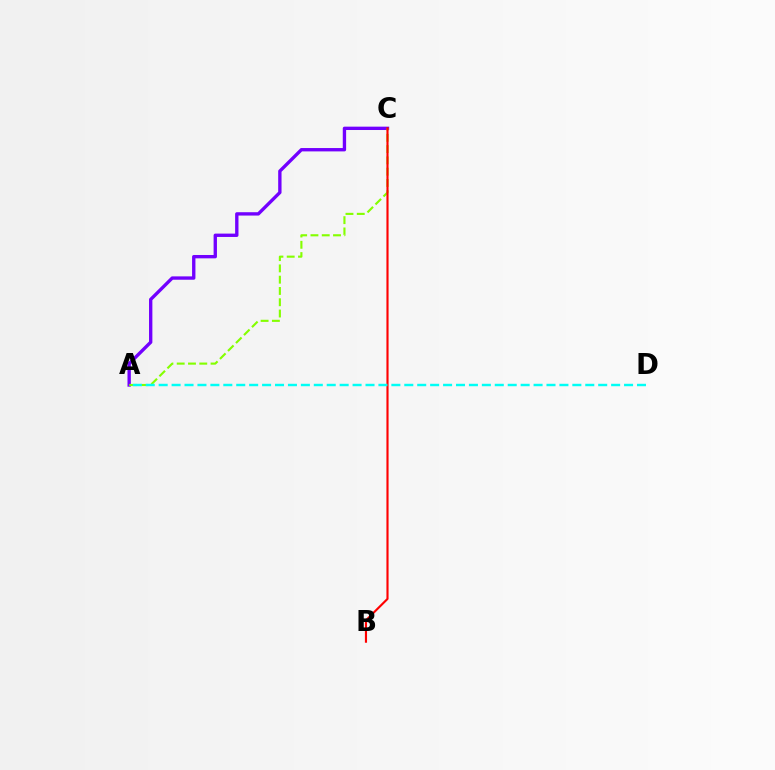{('A', 'C'): [{'color': '#7200ff', 'line_style': 'solid', 'thickness': 2.41}, {'color': '#84ff00', 'line_style': 'dashed', 'thickness': 1.53}], ('B', 'C'): [{'color': '#ff0000', 'line_style': 'solid', 'thickness': 1.54}], ('A', 'D'): [{'color': '#00fff6', 'line_style': 'dashed', 'thickness': 1.76}]}